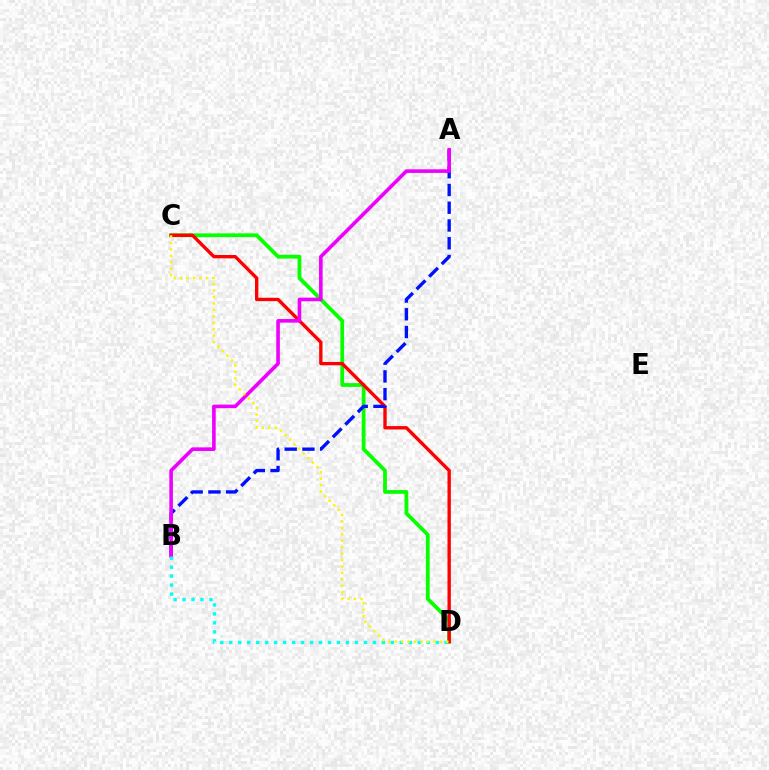{('C', 'D'): [{'color': '#08ff00', 'line_style': 'solid', 'thickness': 2.72}, {'color': '#ff0000', 'line_style': 'solid', 'thickness': 2.42}, {'color': '#fcf500', 'line_style': 'dotted', 'thickness': 1.75}], ('A', 'B'): [{'color': '#0010ff', 'line_style': 'dashed', 'thickness': 2.41}, {'color': '#ee00ff', 'line_style': 'solid', 'thickness': 2.6}], ('B', 'D'): [{'color': '#00fff6', 'line_style': 'dotted', 'thickness': 2.44}]}